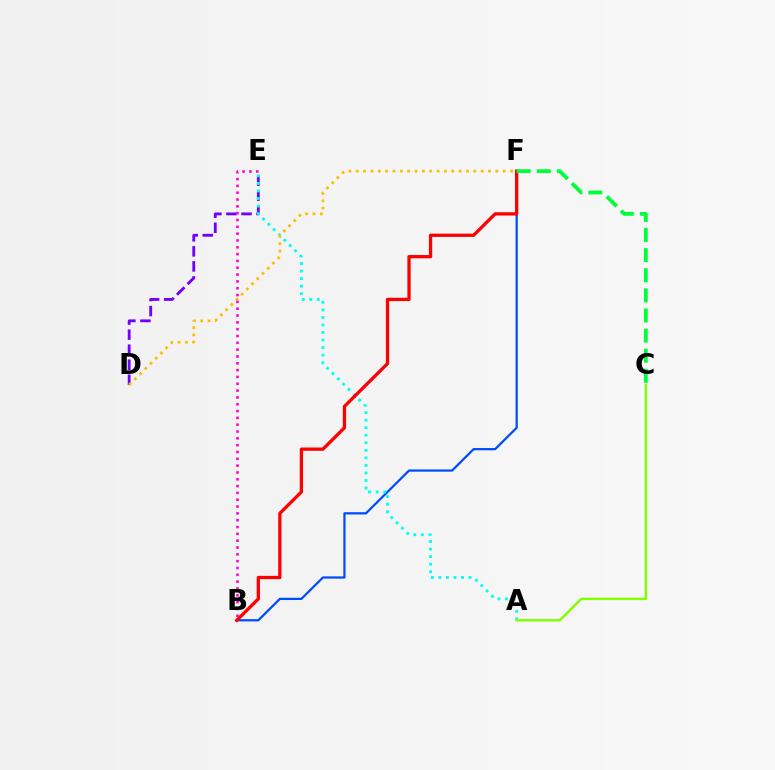{('D', 'E'): [{'color': '#7200ff', 'line_style': 'dashed', 'thickness': 2.04}], ('B', 'F'): [{'color': '#004bff', 'line_style': 'solid', 'thickness': 1.61}, {'color': '#ff0000', 'line_style': 'solid', 'thickness': 2.37}], ('A', 'E'): [{'color': '#00fff6', 'line_style': 'dotted', 'thickness': 2.05}], ('D', 'F'): [{'color': '#ffbd00', 'line_style': 'dotted', 'thickness': 2.0}], ('A', 'C'): [{'color': '#84ff00', 'line_style': 'solid', 'thickness': 1.76}], ('B', 'E'): [{'color': '#ff00cf', 'line_style': 'dotted', 'thickness': 1.85}], ('C', 'F'): [{'color': '#00ff39', 'line_style': 'dashed', 'thickness': 2.73}]}